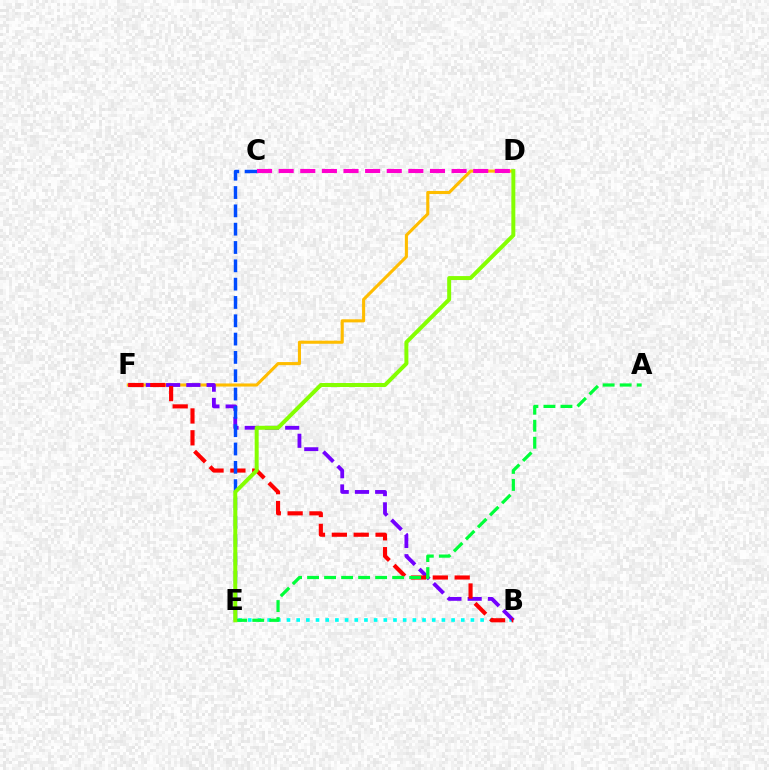{('D', 'F'): [{'color': '#ffbd00', 'line_style': 'solid', 'thickness': 2.22}], ('B', 'E'): [{'color': '#00fff6', 'line_style': 'dotted', 'thickness': 2.63}], ('B', 'F'): [{'color': '#7200ff', 'line_style': 'dashed', 'thickness': 2.75}, {'color': '#ff0000', 'line_style': 'dashed', 'thickness': 2.97}], ('A', 'E'): [{'color': '#00ff39', 'line_style': 'dashed', 'thickness': 2.31}], ('C', 'E'): [{'color': '#004bff', 'line_style': 'dashed', 'thickness': 2.49}], ('D', 'E'): [{'color': '#84ff00', 'line_style': 'solid', 'thickness': 2.86}], ('C', 'D'): [{'color': '#ff00cf', 'line_style': 'dashed', 'thickness': 2.94}]}